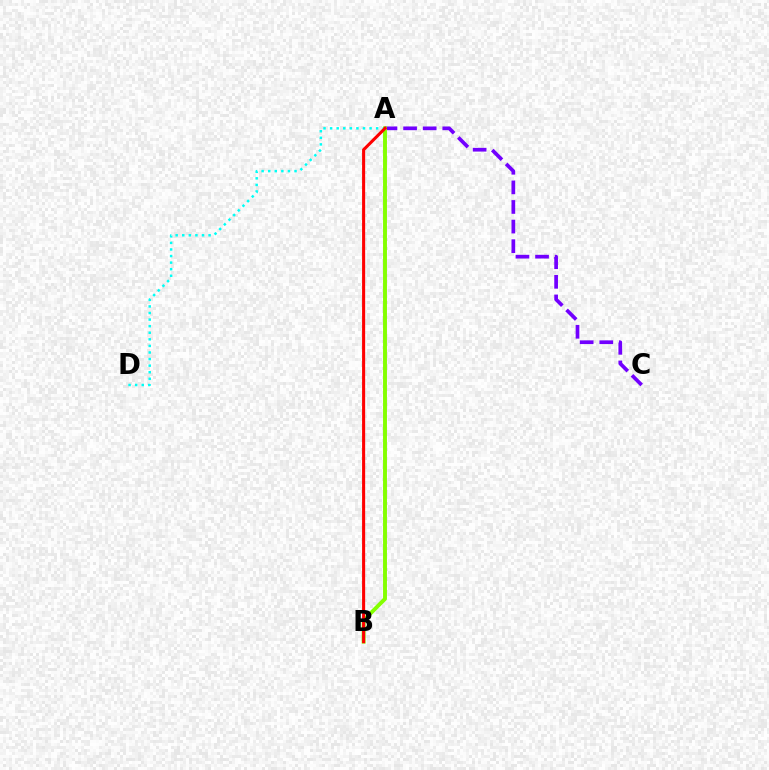{('A', 'C'): [{'color': '#7200ff', 'line_style': 'dashed', 'thickness': 2.66}], ('A', 'D'): [{'color': '#00fff6', 'line_style': 'dotted', 'thickness': 1.79}], ('A', 'B'): [{'color': '#84ff00', 'line_style': 'solid', 'thickness': 2.82}, {'color': '#ff0000', 'line_style': 'solid', 'thickness': 2.21}]}